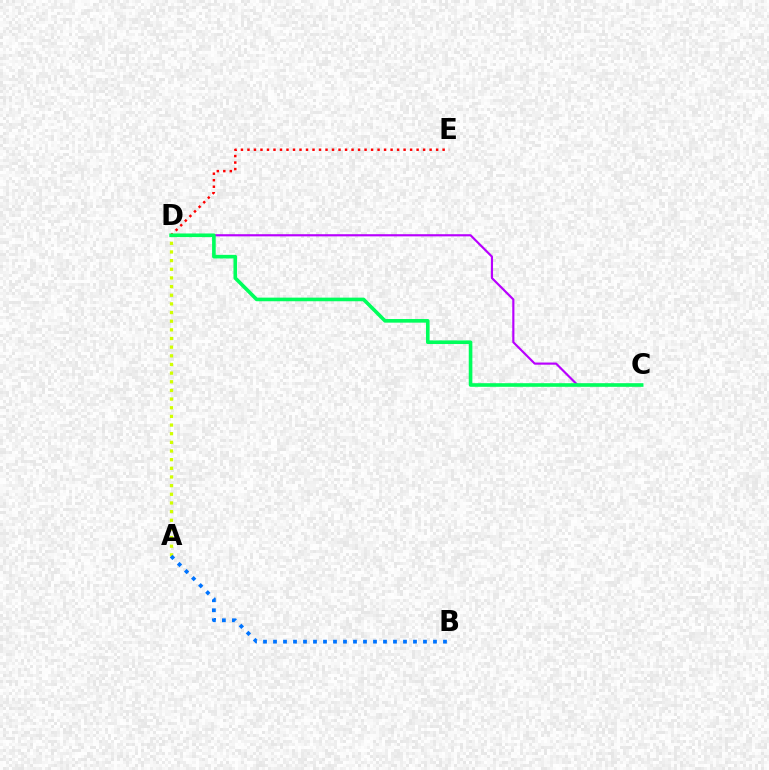{('C', 'D'): [{'color': '#b900ff', 'line_style': 'solid', 'thickness': 1.56}, {'color': '#00ff5c', 'line_style': 'solid', 'thickness': 2.61}], ('D', 'E'): [{'color': '#ff0000', 'line_style': 'dotted', 'thickness': 1.77}], ('A', 'D'): [{'color': '#d1ff00', 'line_style': 'dotted', 'thickness': 2.35}], ('A', 'B'): [{'color': '#0074ff', 'line_style': 'dotted', 'thickness': 2.72}]}